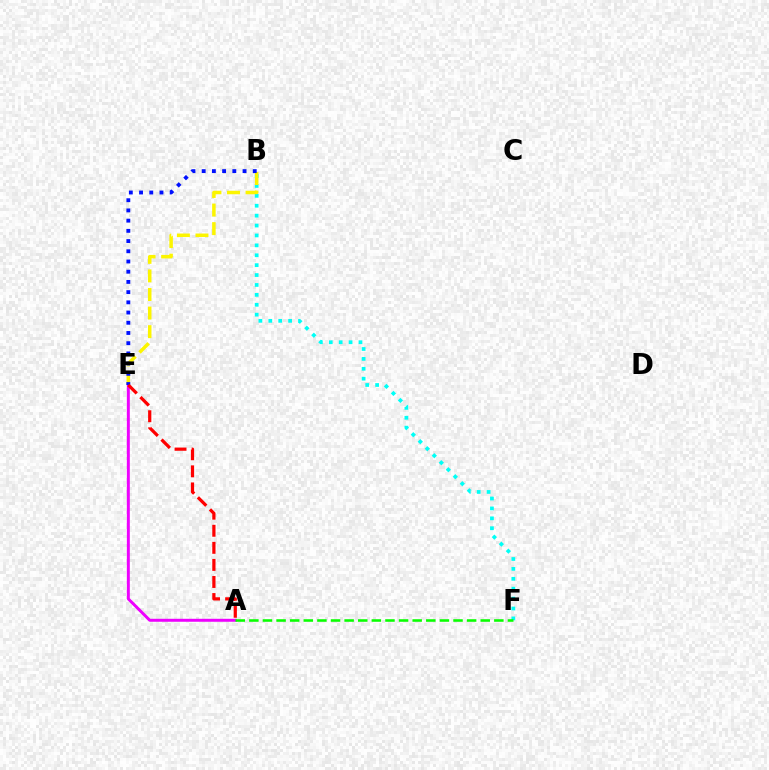{('B', 'F'): [{'color': '#00fff6', 'line_style': 'dotted', 'thickness': 2.69}], ('B', 'E'): [{'color': '#fcf500', 'line_style': 'dashed', 'thickness': 2.52}, {'color': '#0010ff', 'line_style': 'dotted', 'thickness': 2.77}], ('A', 'E'): [{'color': '#ee00ff', 'line_style': 'solid', 'thickness': 2.14}, {'color': '#ff0000', 'line_style': 'dashed', 'thickness': 2.32}], ('A', 'F'): [{'color': '#08ff00', 'line_style': 'dashed', 'thickness': 1.85}]}